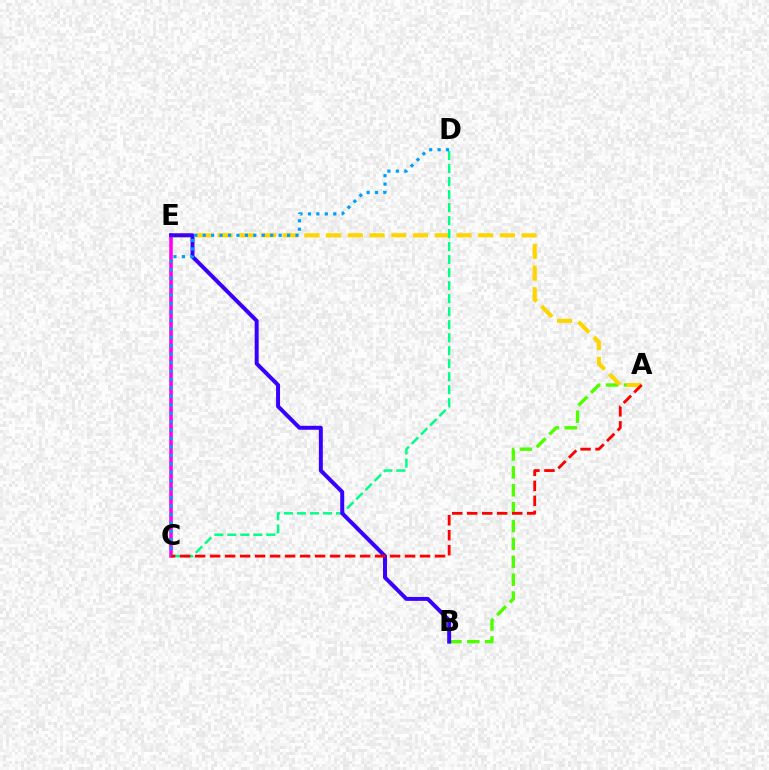{('A', 'B'): [{'color': '#4fff00', 'line_style': 'dashed', 'thickness': 2.43}], ('A', 'E'): [{'color': '#ffd500', 'line_style': 'dashed', 'thickness': 2.95}], ('C', 'E'): [{'color': '#ff00ed', 'line_style': 'solid', 'thickness': 2.55}], ('C', 'D'): [{'color': '#00ff86', 'line_style': 'dashed', 'thickness': 1.77}, {'color': '#009eff', 'line_style': 'dotted', 'thickness': 2.29}], ('B', 'E'): [{'color': '#3700ff', 'line_style': 'solid', 'thickness': 2.85}], ('A', 'C'): [{'color': '#ff0000', 'line_style': 'dashed', 'thickness': 2.04}]}